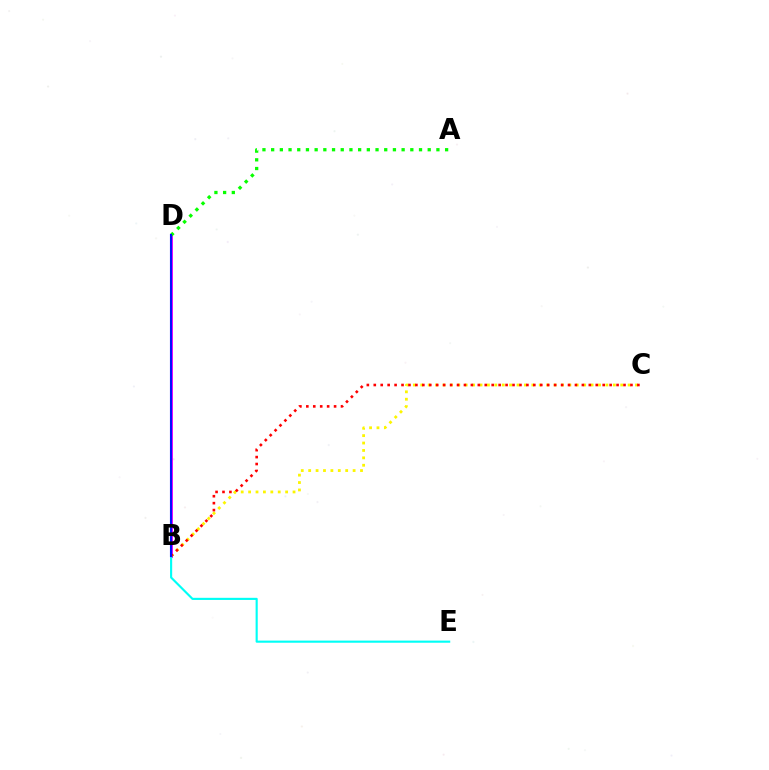{('B', 'C'): [{'color': '#fcf500', 'line_style': 'dotted', 'thickness': 2.01}, {'color': '#ff0000', 'line_style': 'dotted', 'thickness': 1.88}], ('B', 'D'): [{'color': '#ee00ff', 'line_style': 'solid', 'thickness': 2.1}, {'color': '#0010ff', 'line_style': 'solid', 'thickness': 1.52}], ('A', 'D'): [{'color': '#08ff00', 'line_style': 'dotted', 'thickness': 2.36}], ('B', 'E'): [{'color': '#00fff6', 'line_style': 'solid', 'thickness': 1.54}]}